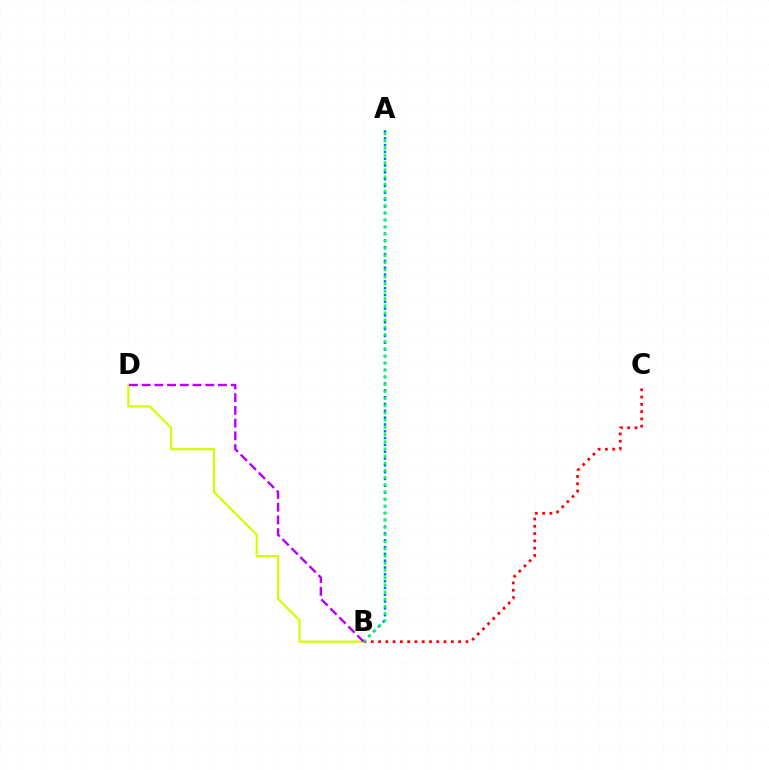{('A', 'B'): [{'color': '#0074ff', 'line_style': 'dotted', 'thickness': 1.85}, {'color': '#00ff5c', 'line_style': 'dotted', 'thickness': 1.94}], ('B', 'C'): [{'color': '#ff0000', 'line_style': 'dotted', 'thickness': 1.98}], ('B', 'D'): [{'color': '#d1ff00', 'line_style': 'solid', 'thickness': 1.58}, {'color': '#b900ff', 'line_style': 'dashed', 'thickness': 1.73}]}